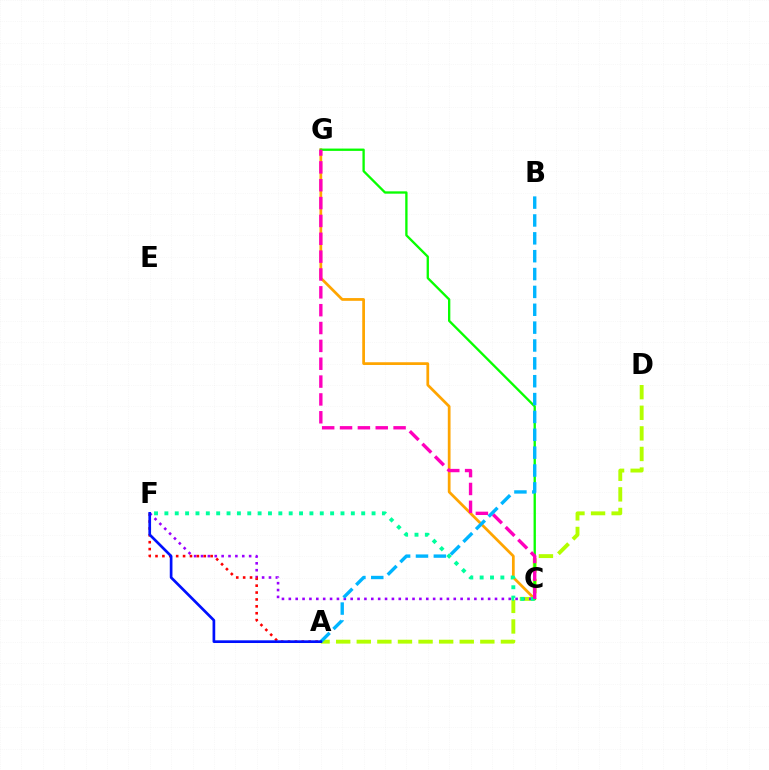{('C', 'G'): [{'color': '#ffa500', 'line_style': 'solid', 'thickness': 1.97}, {'color': '#08ff00', 'line_style': 'solid', 'thickness': 1.67}, {'color': '#ff00bd', 'line_style': 'dashed', 'thickness': 2.42}], ('A', 'D'): [{'color': '#b3ff00', 'line_style': 'dashed', 'thickness': 2.8}], ('C', 'F'): [{'color': '#9b00ff', 'line_style': 'dotted', 'thickness': 1.87}, {'color': '#00ff9d', 'line_style': 'dotted', 'thickness': 2.81}], ('A', 'F'): [{'color': '#ff0000', 'line_style': 'dotted', 'thickness': 1.87}, {'color': '#0010ff', 'line_style': 'solid', 'thickness': 1.94}], ('A', 'B'): [{'color': '#00b5ff', 'line_style': 'dashed', 'thickness': 2.43}]}